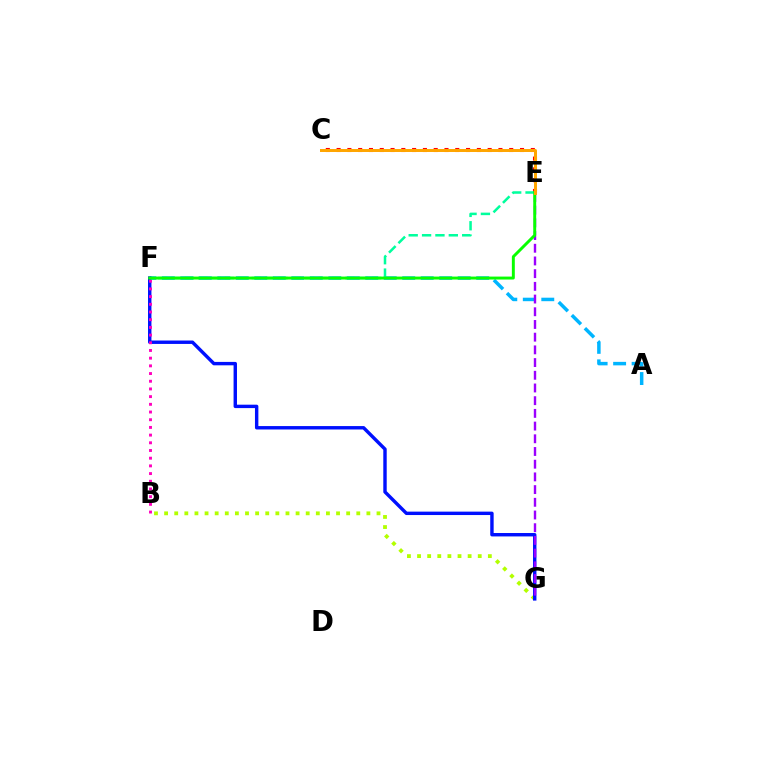{('B', 'G'): [{'color': '#b3ff00', 'line_style': 'dotted', 'thickness': 2.75}], ('A', 'F'): [{'color': '#00b5ff', 'line_style': 'dashed', 'thickness': 2.51}], ('F', 'G'): [{'color': '#0010ff', 'line_style': 'solid', 'thickness': 2.46}], ('C', 'E'): [{'color': '#ff0000', 'line_style': 'dotted', 'thickness': 2.93}, {'color': '#ffa500', 'line_style': 'solid', 'thickness': 2.14}], ('E', 'G'): [{'color': '#9b00ff', 'line_style': 'dashed', 'thickness': 1.73}], ('B', 'F'): [{'color': '#ff00bd', 'line_style': 'dotted', 'thickness': 2.09}], ('E', 'F'): [{'color': '#00ff9d', 'line_style': 'dashed', 'thickness': 1.82}, {'color': '#08ff00', 'line_style': 'solid', 'thickness': 2.12}]}